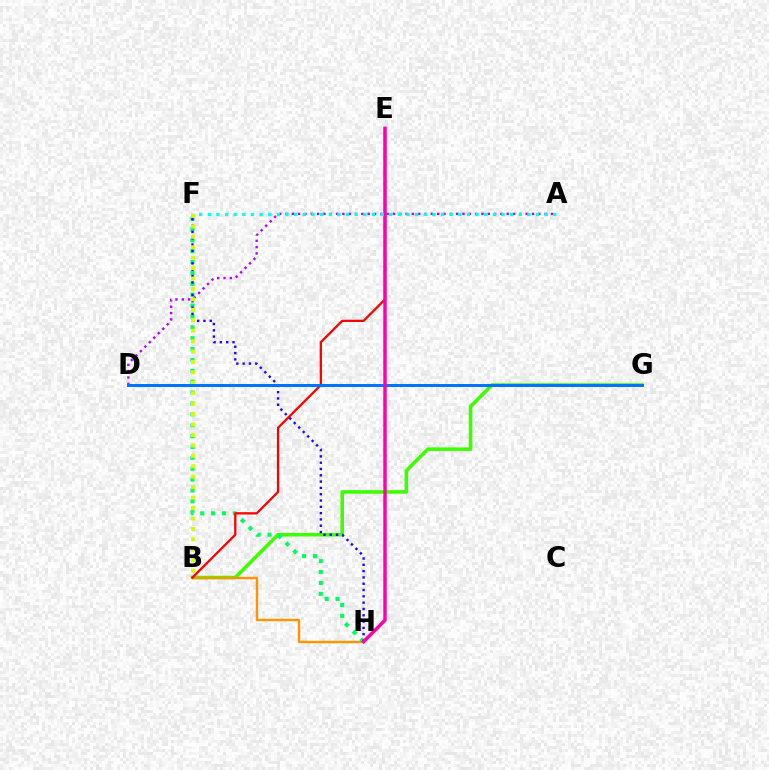{('A', 'D'): [{'color': '#b900ff', 'line_style': 'dotted', 'thickness': 1.72}], ('B', 'G'): [{'color': '#3dff00', 'line_style': 'solid', 'thickness': 2.58}], ('B', 'H'): [{'color': '#ff9400', 'line_style': 'solid', 'thickness': 1.74}], ('F', 'H'): [{'color': '#00ff5c', 'line_style': 'dotted', 'thickness': 2.95}, {'color': '#2500ff', 'line_style': 'dotted', 'thickness': 1.71}], ('B', 'E'): [{'color': '#ff0000', 'line_style': 'solid', 'thickness': 1.65}], ('B', 'F'): [{'color': '#d1ff00', 'line_style': 'dotted', 'thickness': 2.83}], ('D', 'G'): [{'color': '#0074ff', 'line_style': 'solid', 'thickness': 2.14}], ('E', 'H'): [{'color': '#ff00ac', 'line_style': 'solid', 'thickness': 2.49}], ('A', 'F'): [{'color': '#00fff6', 'line_style': 'dotted', 'thickness': 2.35}]}